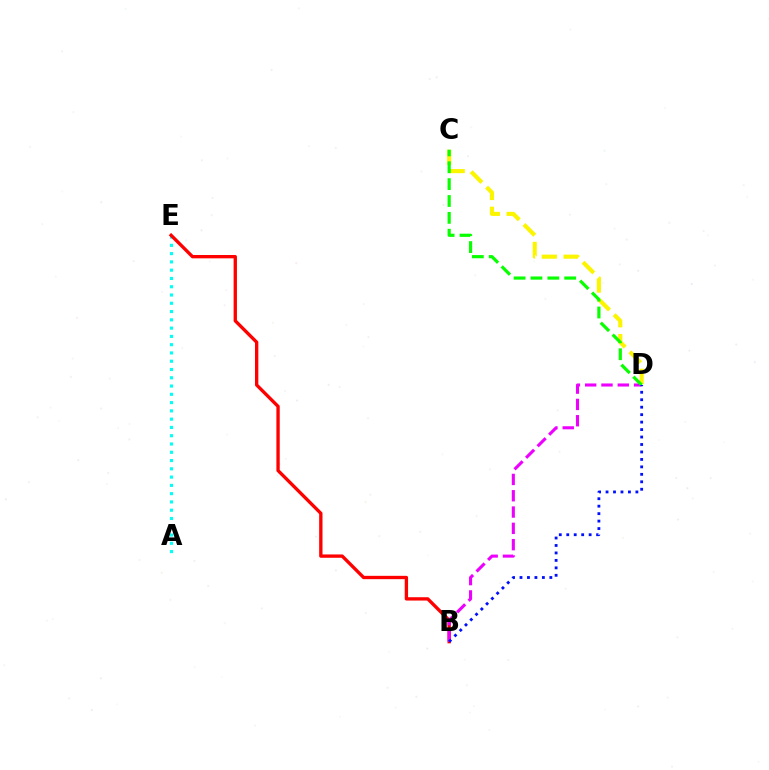{('A', 'E'): [{'color': '#00fff6', 'line_style': 'dotted', 'thickness': 2.25}], ('C', 'D'): [{'color': '#fcf500', 'line_style': 'dashed', 'thickness': 2.96}, {'color': '#08ff00', 'line_style': 'dashed', 'thickness': 2.29}], ('B', 'E'): [{'color': '#ff0000', 'line_style': 'solid', 'thickness': 2.4}], ('B', 'D'): [{'color': '#ee00ff', 'line_style': 'dashed', 'thickness': 2.21}, {'color': '#0010ff', 'line_style': 'dotted', 'thickness': 2.03}]}